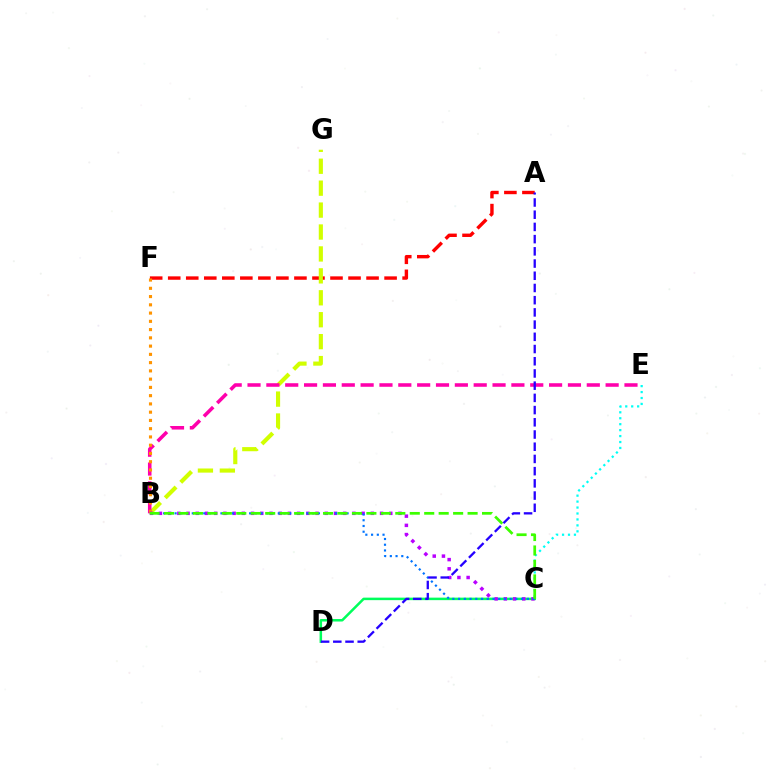{('C', 'D'): [{'color': '#00ff5c', 'line_style': 'solid', 'thickness': 1.81}], ('A', 'F'): [{'color': '#ff0000', 'line_style': 'dashed', 'thickness': 2.45}], ('B', 'G'): [{'color': '#d1ff00', 'line_style': 'dashed', 'thickness': 2.98}], ('B', 'E'): [{'color': '#ff00ac', 'line_style': 'dashed', 'thickness': 2.56}], ('B', 'F'): [{'color': '#ff9400', 'line_style': 'dotted', 'thickness': 2.24}], ('B', 'C'): [{'color': '#b900ff', 'line_style': 'dotted', 'thickness': 2.5}, {'color': '#0074ff', 'line_style': 'dotted', 'thickness': 1.56}, {'color': '#3dff00', 'line_style': 'dashed', 'thickness': 1.96}], ('C', 'E'): [{'color': '#00fff6', 'line_style': 'dotted', 'thickness': 1.62}], ('A', 'D'): [{'color': '#2500ff', 'line_style': 'dashed', 'thickness': 1.66}]}